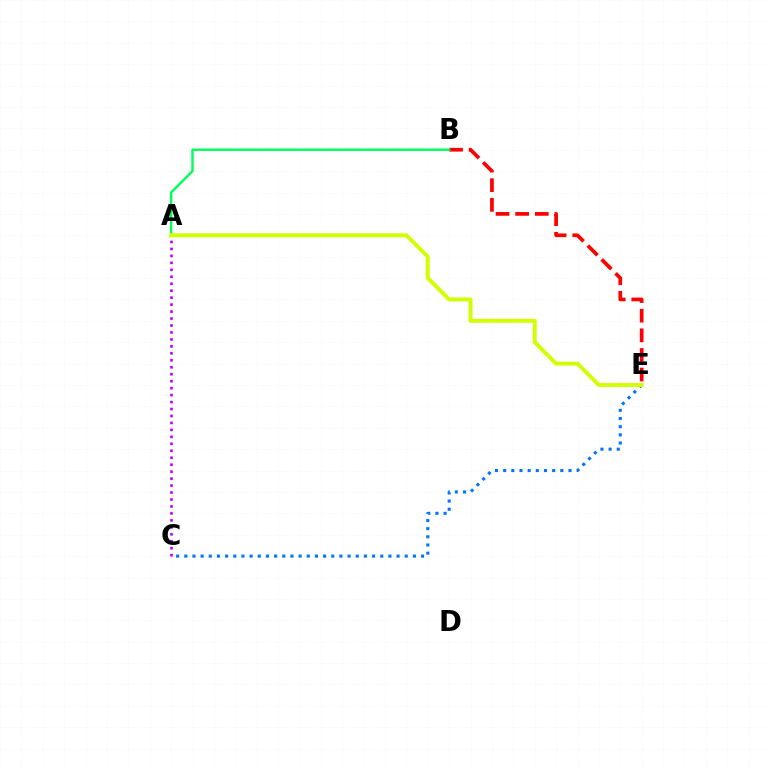{('A', 'C'): [{'color': '#b900ff', 'line_style': 'dotted', 'thickness': 1.89}], ('C', 'E'): [{'color': '#0074ff', 'line_style': 'dotted', 'thickness': 2.22}], ('B', 'E'): [{'color': '#ff0000', 'line_style': 'dashed', 'thickness': 2.67}], ('A', 'B'): [{'color': '#00ff5c', 'line_style': 'solid', 'thickness': 1.74}], ('A', 'E'): [{'color': '#d1ff00', 'line_style': 'solid', 'thickness': 2.83}]}